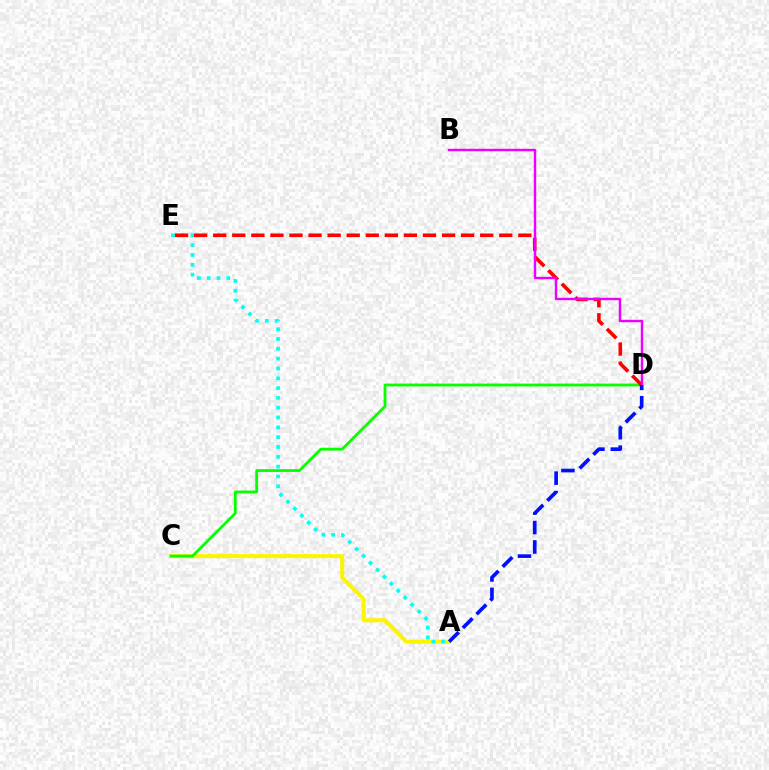{('A', 'C'): [{'color': '#fcf500', 'line_style': 'solid', 'thickness': 2.9}], ('A', 'E'): [{'color': '#00fff6', 'line_style': 'dotted', 'thickness': 2.67}], ('C', 'D'): [{'color': '#08ff00', 'line_style': 'solid', 'thickness': 2.02}], ('D', 'E'): [{'color': '#ff0000', 'line_style': 'dashed', 'thickness': 2.59}], ('B', 'D'): [{'color': '#ee00ff', 'line_style': 'solid', 'thickness': 1.74}], ('A', 'D'): [{'color': '#0010ff', 'line_style': 'dashed', 'thickness': 2.64}]}